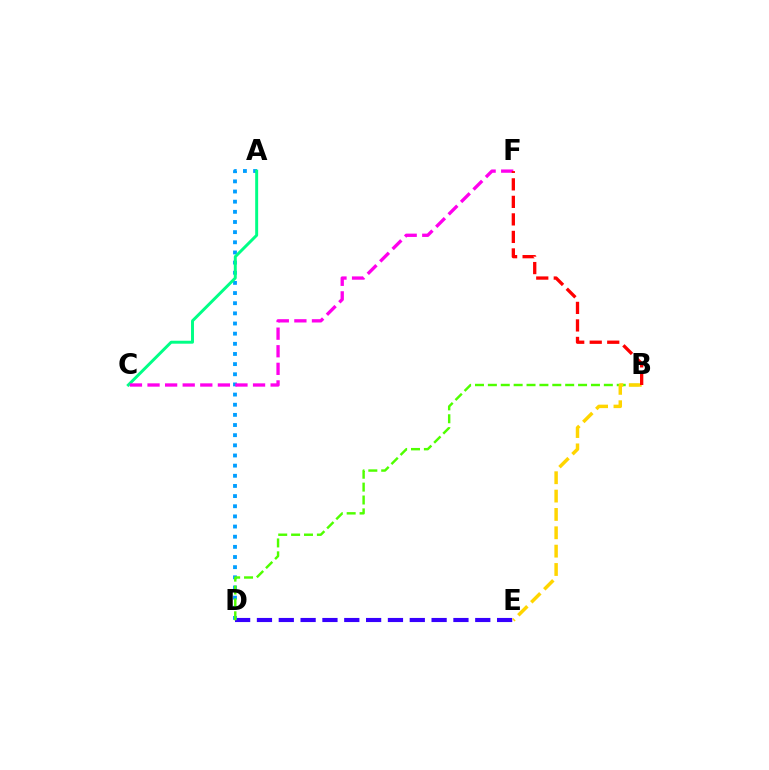{('D', 'E'): [{'color': '#3700ff', 'line_style': 'dashed', 'thickness': 2.97}], ('A', 'D'): [{'color': '#009eff', 'line_style': 'dotted', 'thickness': 2.76}], ('A', 'C'): [{'color': '#00ff86', 'line_style': 'solid', 'thickness': 2.13}], ('C', 'F'): [{'color': '#ff00ed', 'line_style': 'dashed', 'thickness': 2.39}], ('B', 'D'): [{'color': '#4fff00', 'line_style': 'dashed', 'thickness': 1.75}], ('B', 'E'): [{'color': '#ffd500', 'line_style': 'dashed', 'thickness': 2.49}], ('B', 'F'): [{'color': '#ff0000', 'line_style': 'dashed', 'thickness': 2.38}]}